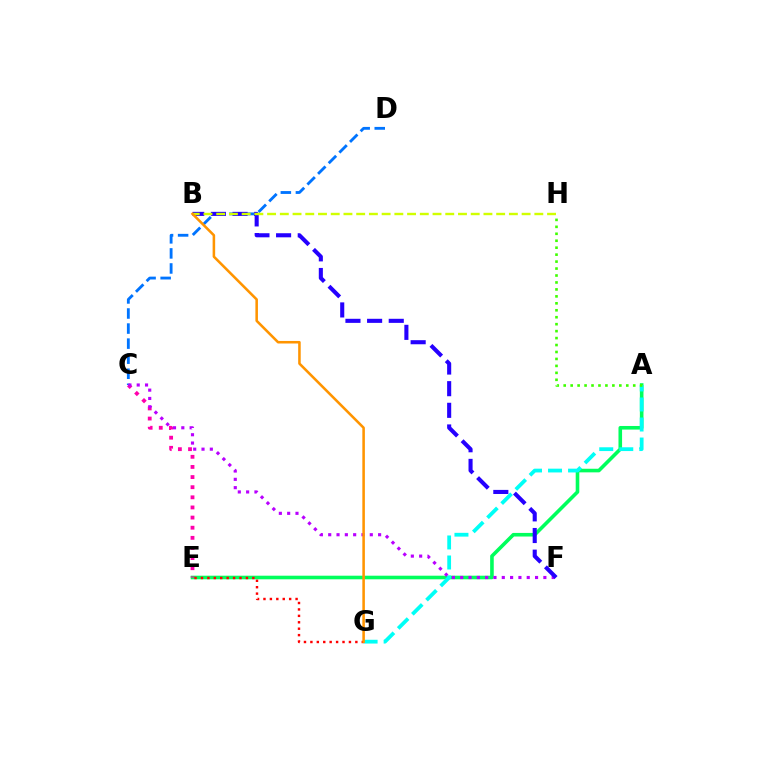{('A', 'E'): [{'color': '#00ff5c', 'line_style': 'solid', 'thickness': 2.59}], ('C', 'D'): [{'color': '#0074ff', 'line_style': 'dashed', 'thickness': 2.05}], ('C', 'E'): [{'color': '#ff00ac', 'line_style': 'dotted', 'thickness': 2.75}], ('C', 'F'): [{'color': '#b900ff', 'line_style': 'dotted', 'thickness': 2.26}], ('B', 'F'): [{'color': '#2500ff', 'line_style': 'dashed', 'thickness': 2.94}], ('E', 'G'): [{'color': '#ff0000', 'line_style': 'dotted', 'thickness': 1.75}], ('A', 'G'): [{'color': '#00fff6', 'line_style': 'dashed', 'thickness': 2.72}], ('A', 'H'): [{'color': '#3dff00', 'line_style': 'dotted', 'thickness': 1.89}], ('B', 'H'): [{'color': '#d1ff00', 'line_style': 'dashed', 'thickness': 1.73}], ('B', 'G'): [{'color': '#ff9400', 'line_style': 'solid', 'thickness': 1.84}]}